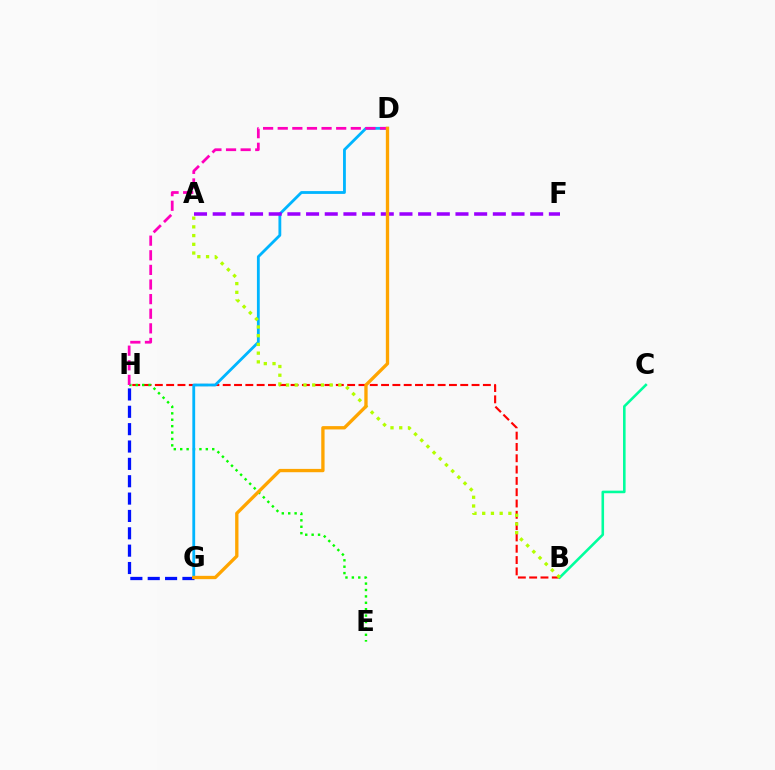{('B', 'H'): [{'color': '#ff0000', 'line_style': 'dashed', 'thickness': 1.54}], ('E', 'H'): [{'color': '#08ff00', 'line_style': 'dotted', 'thickness': 1.74}], ('G', 'H'): [{'color': '#0010ff', 'line_style': 'dashed', 'thickness': 2.36}], ('D', 'G'): [{'color': '#00b5ff', 'line_style': 'solid', 'thickness': 2.03}, {'color': '#ffa500', 'line_style': 'solid', 'thickness': 2.39}], ('D', 'H'): [{'color': '#ff00bd', 'line_style': 'dashed', 'thickness': 1.99}], ('B', 'C'): [{'color': '#00ff9d', 'line_style': 'solid', 'thickness': 1.86}], ('A', 'F'): [{'color': '#9b00ff', 'line_style': 'dashed', 'thickness': 2.54}], ('A', 'B'): [{'color': '#b3ff00', 'line_style': 'dotted', 'thickness': 2.37}]}